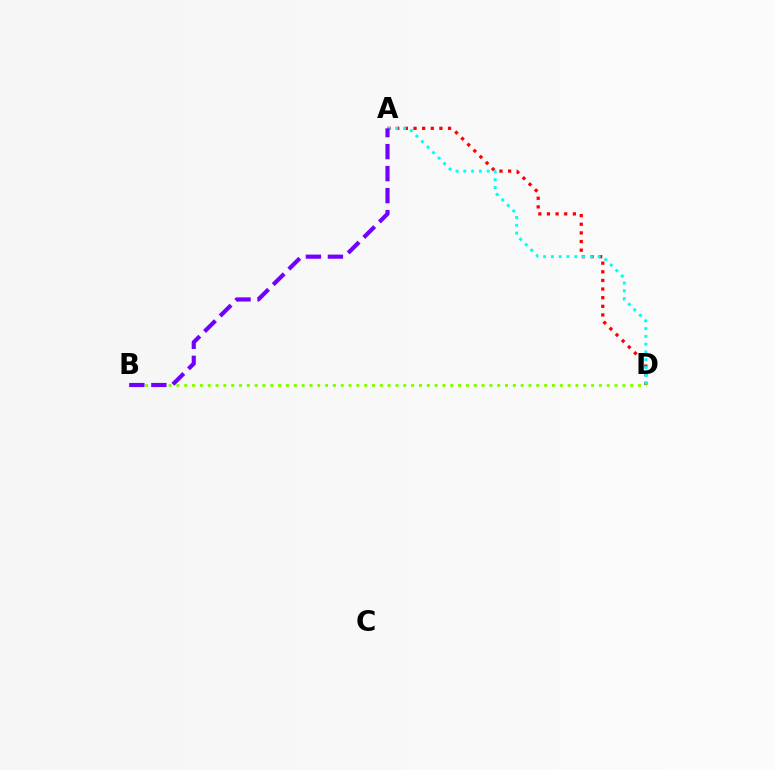{('A', 'D'): [{'color': '#ff0000', 'line_style': 'dotted', 'thickness': 2.35}, {'color': '#00fff6', 'line_style': 'dotted', 'thickness': 2.12}], ('B', 'D'): [{'color': '#84ff00', 'line_style': 'dotted', 'thickness': 2.13}], ('A', 'B'): [{'color': '#7200ff', 'line_style': 'dashed', 'thickness': 2.99}]}